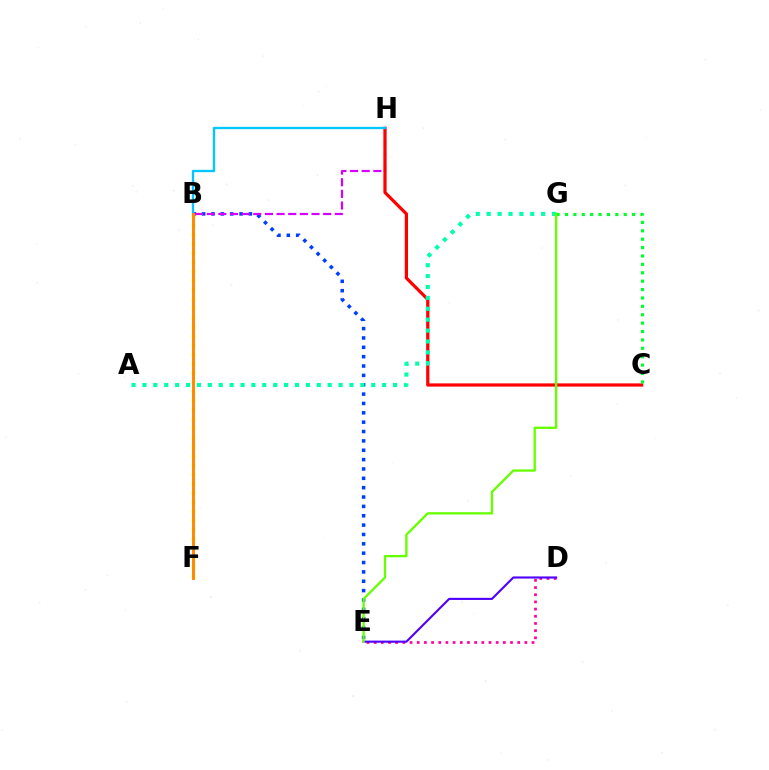{('B', 'E'): [{'color': '#003fff', 'line_style': 'dotted', 'thickness': 2.54}], ('B', 'H'): [{'color': '#d600ff', 'line_style': 'dashed', 'thickness': 1.58}, {'color': '#00c7ff', 'line_style': 'solid', 'thickness': 1.68}], ('C', 'H'): [{'color': '#ff0000', 'line_style': 'solid', 'thickness': 2.31}], ('D', 'E'): [{'color': '#ff00a0', 'line_style': 'dotted', 'thickness': 1.95}, {'color': '#4f00ff', 'line_style': 'solid', 'thickness': 1.52}], ('B', 'F'): [{'color': '#eeff00', 'line_style': 'dotted', 'thickness': 2.51}, {'color': '#ff8800', 'line_style': 'solid', 'thickness': 2.12}], ('A', 'G'): [{'color': '#00ffaf', 'line_style': 'dotted', 'thickness': 2.96}], ('C', 'G'): [{'color': '#00ff27', 'line_style': 'dotted', 'thickness': 2.28}], ('E', 'G'): [{'color': '#66ff00', 'line_style': 'solid', 'thickness': 1.67}]}